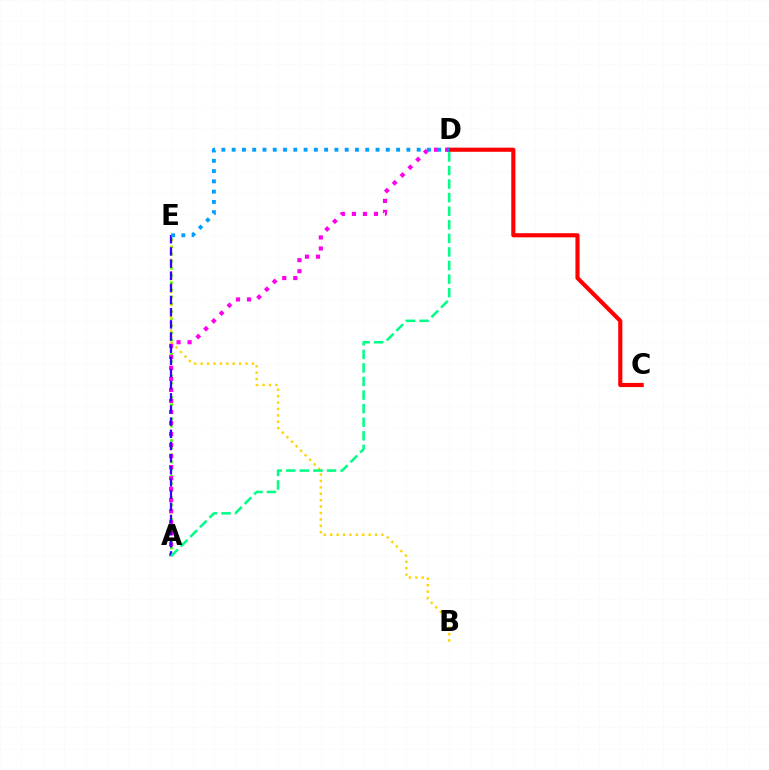{('A', 'E'): [{'color': '#4fff00', 'line_style': 'dotted', 'thickness': 1.95}, {'color': '#3700ff', 'line_style': 'dashed', 'thickness': 1.65}], ('B', 'E'): [{'color': '#ffd500', 'line_style': 'dotted', 'thickness': 1.74}], ('A', 'D'): [{'color': '#ff00ed', 'line_style': 'dotted', 'thickness': 3.0}, {'color': '#00ff86', 'line_style': 'dashed', 'thickness': 1.84}], ('C', 'D'): [{'color': '#ff0000', 'line_style': 'solid', 'thickness': 2.97}], ('D', 'E'): [{'color': '#009eff', 'line_style': 'dotted', 'thickness': 2.79}]}